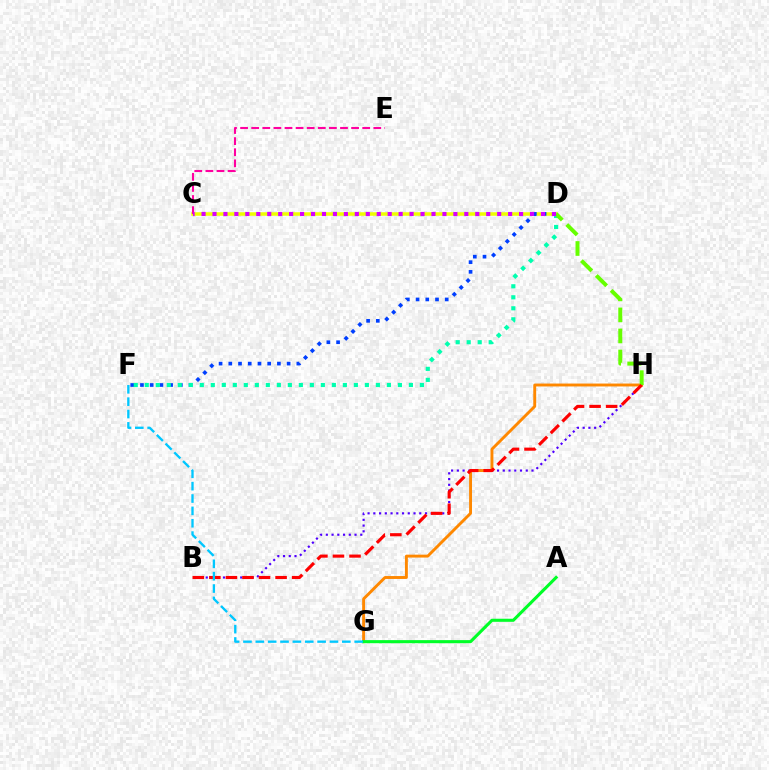{('C', 'D'): [{'color': '#eeff00', 'line_style': 'solid', 'thickness': 2.53}, {'color': '#d600ff', 'line_style': 'dotted', 'thickness': 2.98}], ('D', 'F'): [{'color': '#003fff', 'line_style': 'dotted', 'thickness': 2.64}, {'color': '#00ffaf', 'line_style': 'dotted', 'thickness': 2.99}], ('B', 'H'): [{'color': '#4f00ff', 'line_style': 'dotted', 'thickness': 1.56}, {'color': '#ff0000', 'line_style': 'dashed', 'thickness': 2.25}], ('G', 'H'): [{'color': '#ff8800', 'line_style': 'solid', 'thickness': 2.09}], ('D', 'H'): [{'color': '#66ff00', 'line_style': 'dashed', 'thickness': 2.86}], ('A', 'G'): [{'color': '#00ff27', 'line_style': 'solid', 'thickness': 2.22}], ('C', 'E'): [{'color': '#ff00a0', 'line_style': 'dashed', 'thickness': 1.51}], ('F', 'G'): [{'color': '#00c7ff', 'line_style': 'dashed', 'thickness': 1.68}]}